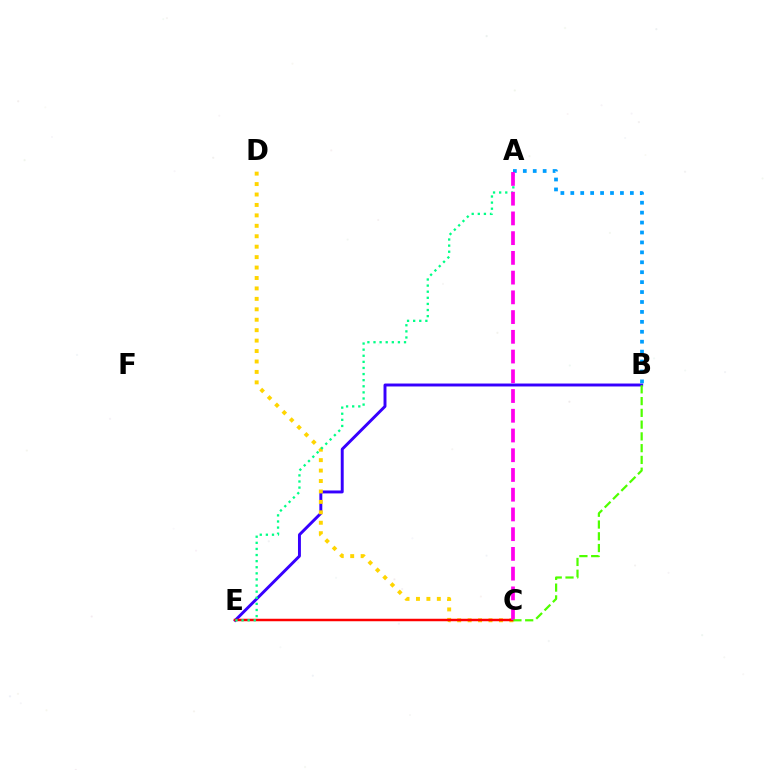{('B', 'E'): [{'color': '#3700ff', 'line_style': 'solid', 'thickness': 2.12}], ('C', 'D'): [{'color': '#ffd500', 'line_style': 'dotted', 'thickness': 2.84}], ('A', 'B'): [{'color': '#009eff', 'line_style': 'dotted', 'thickness': 2.7}], ('C', 'E'): [{'color': '#ff0000', 'line_style': 'solid', 'thickness': 1.79}], ('A', 'E'): [{'color': '#00ff86', 'line_style': 'dotted', 'thickness': 1.66}], ('A', 'C'): [{'color': '#ff00ed', 'line_style': 'dashed', 'thickness': 2.68}], ('B', 'C'): [{'color': '#4fff00', 'line_style': 'dashed', 'thickness': 1.6}]}